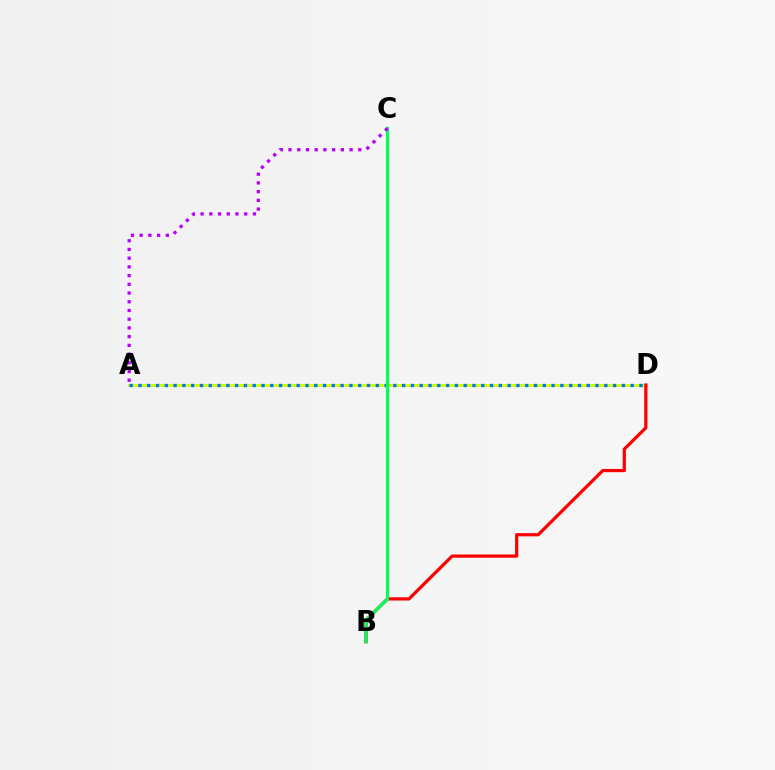{('A', 'D'): [{'color': '#d1ff00', 'line_style': 'solid', 'thickness': 2.11}, {'color': '#0074ff', 'line_style': 'dotted', 'thickness': 2.39}], ('B', 'D'): [{'color': '#ff0000', 'line_style': 'solid', 'thickness': 2.32}], ('B', 'C'): [{'color': '#00ff5c', 'line_style': 'solid', 'thickness': 2.28}], ('A', 'C'): [{'color': '#b900ff', 'line_style': 'dotted', 'thickness': 2.37}]}